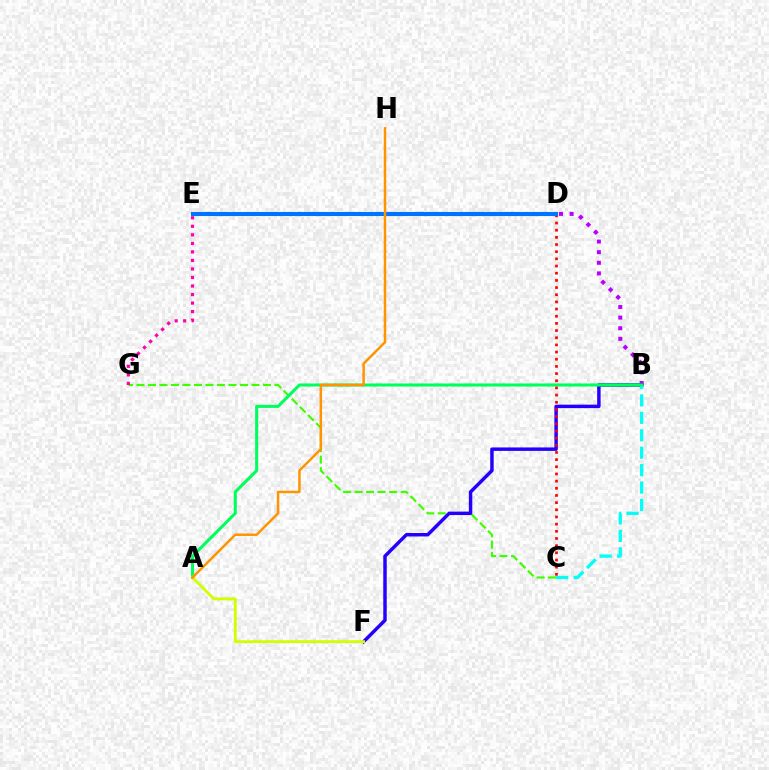{('C', 'G'): [{'color': '#3dff00', 'line_style': 'dashed', 'thickness': 1.56}], ('B', 'D'): [{'color': '#b900ff', 'line_style': 'dotted', 'thickness': 2.88}], ('E', 'G'): [{'color': '#ff00ac', 'line_style': 'dotted', 'thickness': 2.32}], ('B', 'F'): [{'color': '#2500ff', 'line_style': 'solid', 'thickness': 2.49}], ('B', 'C'): [{'color': '#00fff6', 'line_style': 'dashed', 'thickness': 2.37}], ('A', 'B'): [{'color': '#00ff5c', 'line_style': 'solid', 'thickness': 2.21}], ('C', 'D'): [{'color': '#ff0000', 'line_style': 'dotted', 'thickness': 1.95}], ('A', 'F'): [{'color': '#d1ff00', 'line_style': 'solid', 'thickness': 2.05}], ('D', 'E'): [{'color': '#0074ff', 'line_style': 'solid', 'thickness': 2.95}], ('A', 'H'): [{'color': '#ff9400', 'line_style': 'solid', 'thickness': 1.78}]}